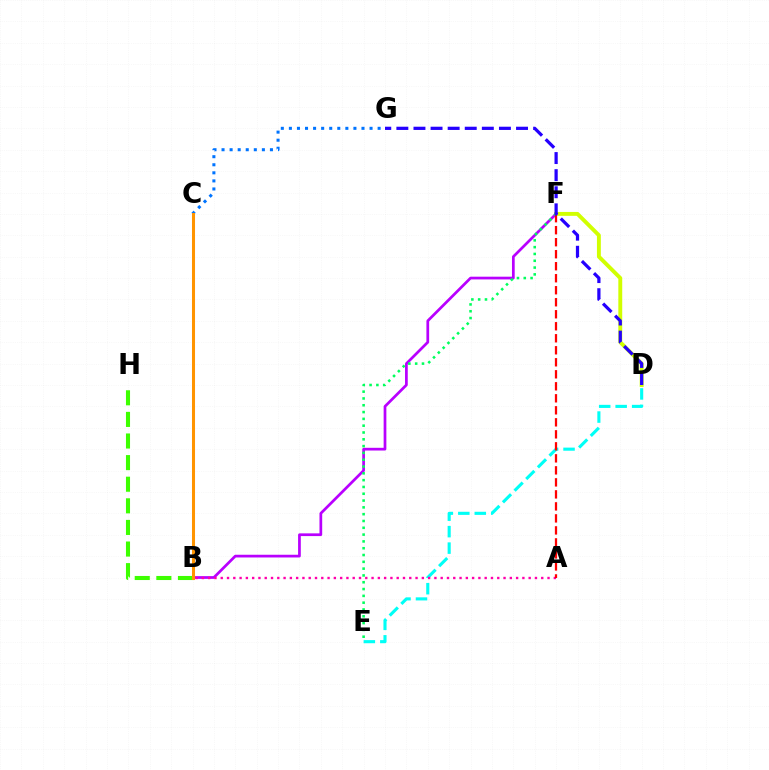{('D', 'E'): [{'color': '#00fff6', 'line_style': 'dashed', 'thickness': 2.24}], ('C', 'G'): [{'color': '#0074ff', 'line_style': 'dotted', 'thickness': 2.19}], ('D', 'F'): [{'color': '#d1ff00', 'line_style': 'solid', 'thickness': 2.81}], ('B', 'F'): [{'color': '#b900ff', 'line_style': 'solid', 'thickness': 1.96}], ('B', 'H'): [{'color': '#3dff00', 'line_style': 'dashed', 'thickness': 2.94}], ('E', 'F'): [{'color': '#00ff5c', 'line_style': 'dotted', 'thickness': 1.85}], ('A', 'B'): [{'color': '#ff00ac', 'line_style': 'dotted', 'thickness': 1.71}], ('A', 'F'): [{'color': '#ff0000', 'line_style': 'dashed', 'thickness': 1.63}], ('B', 'C'): [{'color': '#ff9400', 'line_style': 'solid', 'thickness': 2.19}], ('D', 'G'): [{'color': '#2500ff', 'line_style': 'dashed', 'thickness': 2.32}]}